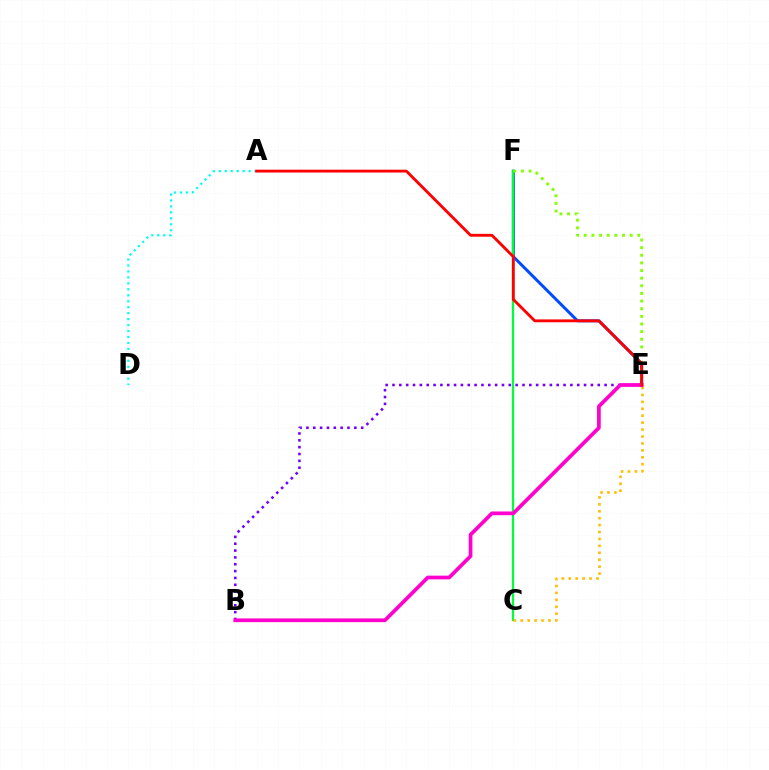{('E', 'F'): [{'color': '#004bff', 'line_style': 'solid', 'thickness': 2.13}, {'color': '#84ff00', 'line_style': 'dotted', 'thickness': 2.07}], ('B', 'E'): [{'color': '#7200ff', 'line_style': 'dotted', 'thickness': 1.86}, {'color': '#ff00cf', 'line_style': 'solid', 'thickness': 2.68}], ('C', 'F'): [{'color': '#00ff39', 'line_style': 'solid', 'thickness': 1.63}], ('C', 'E'): [{'color': '#ffbd00', 'line_style': 'dotted', 'thickness': 1.88}], ('A', 'D'): [{'color': '#00fff6', 'line_style': 'dotted', 'thickness': 1.62}], ('A', 'E'): [{'color': '#ff0000', 'line_style': 'solid', 'thickness': 2.06}]}